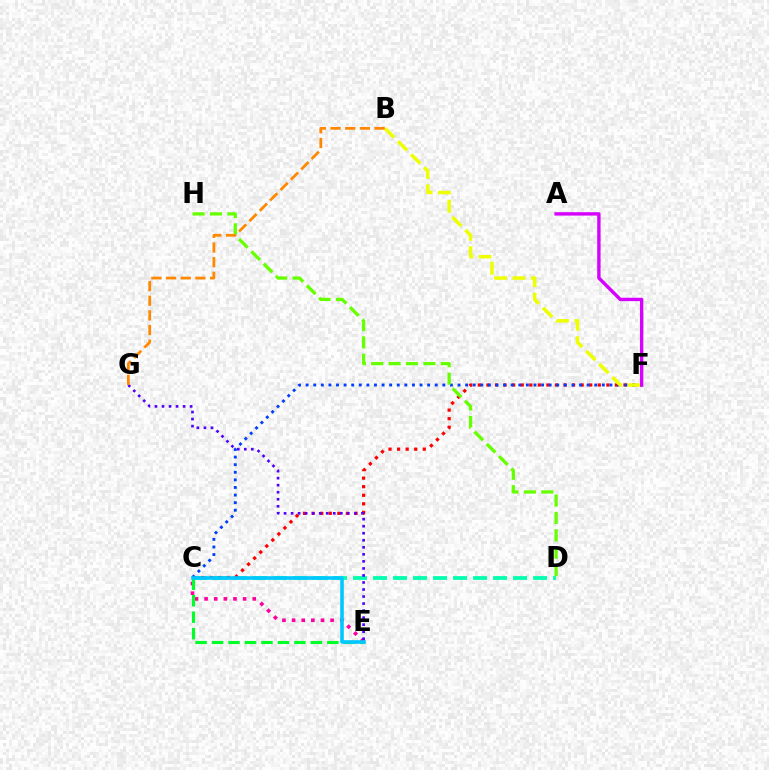{('C', 'E'): [{'color': '#ff00a0', 'line_style': 'dotted', 'thickness': 2.62}, {'color': '#00ff27', 'line_style': 'dashed', 'thickness': 2.24}, {'color': '#00c7ff', 'line_style': 'solid', 'thickness': 2.59}], ('C', 'D'): [{'color': '#00ffaf', 'line_style': 'dashed', 'thickness': 2.72}], ('C', 'F'): [{'color': '#ff0000', 'line_style': 'dotted', 'thickness': 2.33}, {'color': '#003fff', 'line_style': 'dotted', 'thickness': 2.06}], ('D', 'H'): [{'color': '#66ff00', 'line_style': 'dashed', 'thickness': 2.36}], ('B', 'F'): [{'color': '#eeff00', 'line_style': 'dashed', 'thickness': 2.5}], ('E', 'G'): [{'color': '#4f00ff', 'line_style': 'dotted', 'thickness': 1.91}], ('B', 'G'): [{'color': '#ff8800', 'line_style': 'dashed', 'thickness': 1.99}], ('A', 'F'): [{'color': '#d600ff', 'line_style': 'solid', 'thickness': 2.44}]}